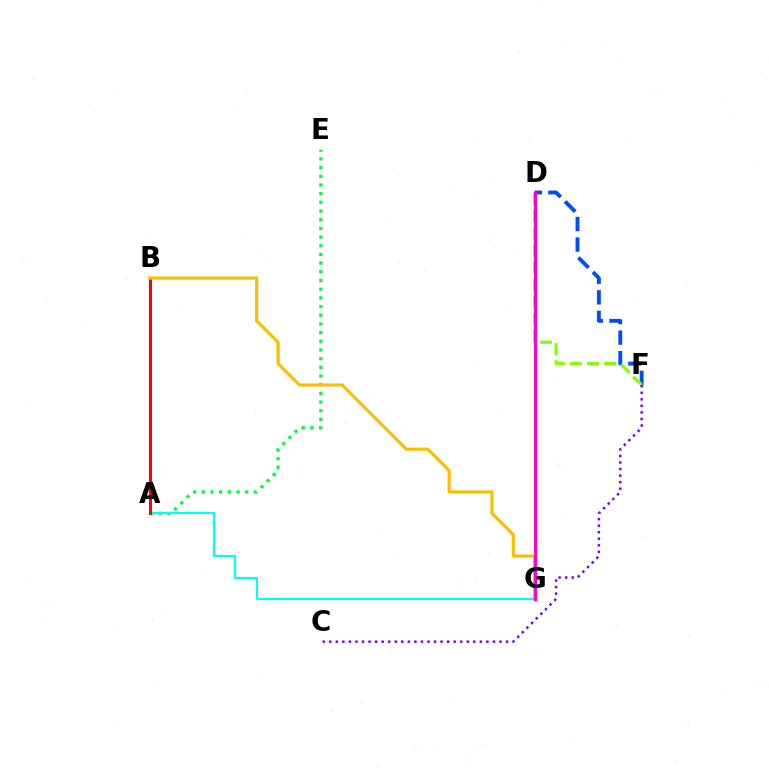{('A', 'E'): [{'color': '#00ff39', 'line_style': 'dotted', 'thickness': 2.36}], ('D', 'F'): [{'color': '#004bff', 'line_style': 'dashed', 'thickness': 2.79}, {'color': '#84ff00', 'line_style': 'dashed', 'thickness': 2.33}], ('A', 'G'): [{'color': '#00fff6', 'line_style': 'solid', 'thickness': 1.59}], ('A', 'B'): [{'color': '#ff0000', 'line_style': 'solid', 'thickness': 2.17}], ('B', 'G'): [{'color': '#ffbd00', 'line_style': 'solid', 'thickness': 2.26}], ('C', 'F'): [{'color': '#7200ff', 'line_style': 'dotted', 'thickness': 1.78}], ('D', 'G'): [{'color': '#ff00cf', 'line_style': 'solid', 'thickness': 2.33}]}